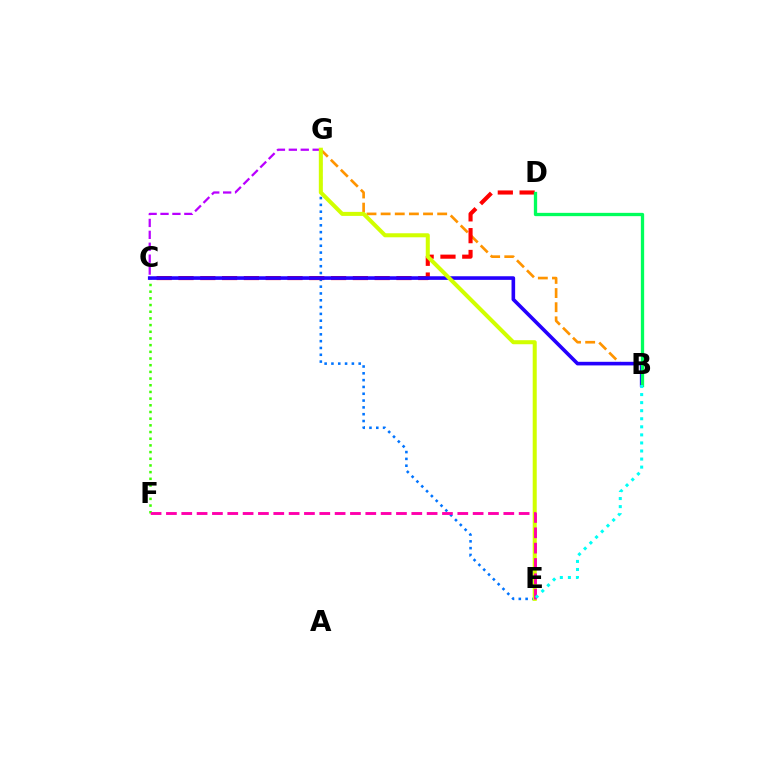{('B', 'G'): [{'color': '#ff9400', 'line_style': 'dashed', 'thickness': 1.92}], ('C', 'G'): [{'color': '#b900ff', 'line_style': 'dashed', 'thickness': 1.62}], ('E', 'G'): [{'color': '#0074ff', 'line_style': 'dotted', 'thickness': 1.85}, {'color': '#d1ff00', 'line_style': 'solid', 'thickness': 2.9}], ('C', 'D'): [{'color': '#ff0000', 'line_style': 'dashed', 'thickness': 2.96}], ('C', 'F'): [{'color': '#3dff00', 'line_style': 'dotted', 'thickness': 1.82}], ('B', 'C'): [{'color': '#2500ff', 'line_style': 'solid', 'thickness': 2.6}], ('B', 'D'): [{'color': '#00ff5c', 'line_style': 'solid', 'thickness': 2.37}], ('E', 'F'): [{'color': '#ff00ac', 'line_style': 'dashed', 'thickness': 2.08}], ('B', 'E'): [{'color': '#00fff6', 'line_style': 'dotted', 'thickness': 2.19}]}